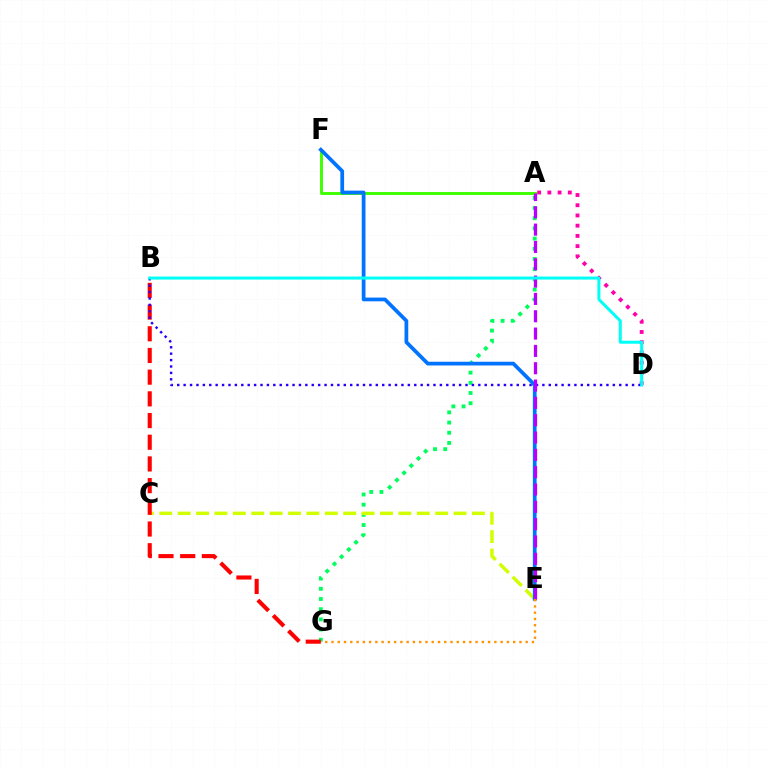{('A', 'G'): [{'color': '#00ff5c', 'line_style': 'dotted', 'thickness': 2.77}], ('A', 'F'): [{'color': '#3dff00', 'line_style': 'solid', 'thickness': 2.11}], ('C', 'E'): [{'color': '#d1ff00', 'line_style': 'dashed', 'thickness': 2.5}], ('A', 'D'): [{'color': '#ff00ac', 'line_style': 'dotted', 'thickness': 2.78}], ('B', 'G'): [{'color': '#ff0000', 'line_style': 'dashed', 'thickness': 2.95}], ('B', 'D'): [{'color': '#2500ff', 'line_style': 'dotted', 'thickness': 1.74}, {'color': '#00fff6', 'line_style': 'solid', 'thickness': 2.17}], ('E', 'F'): [{'color': '#0074ff', 'line_style': 'solid', 'thickness': 2.69}], ('A', 'E'): [{'color': '#b900ff', 'line_style': 'dashed', 'thickness': 2.35}], ('E', 'G'): [{'color': '#ff9400', 'line_style': 'dotted', 'thickness': 1.7}]}